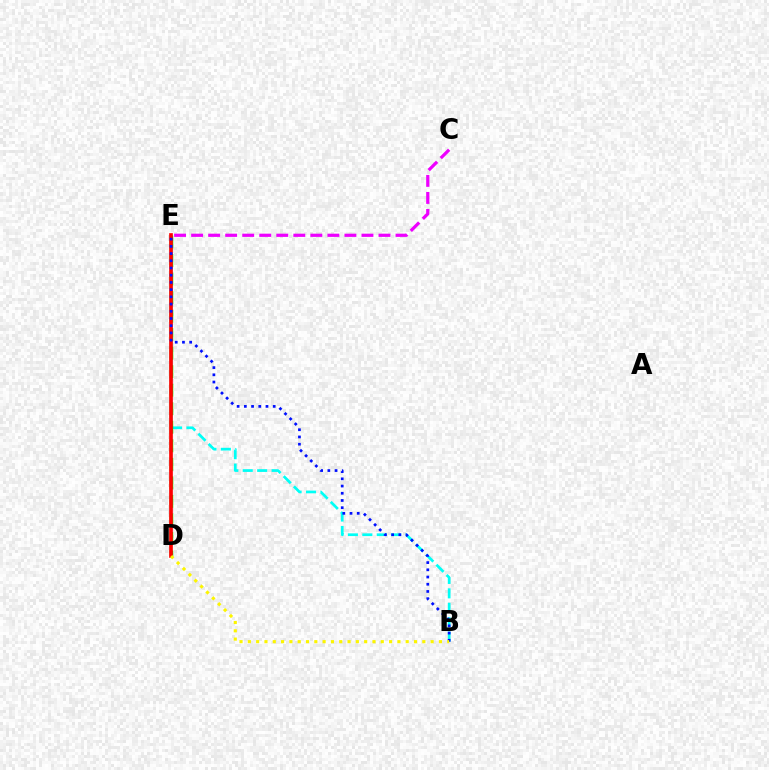{('B', 'E'): [{'color': '#00fff6', 'line_style': 'dashed', 'thickness': 1.96}, {'color': '#0010ff', 'line_style': 'dotted', 'thickness': 1.96}], ('D', 'E'): [{'color': '#08ff00', 'line_style': 'dashed', 'thickness': 2.52}, {'color': '#ff0000', 'line_style': 'solid', 'thickness': 2.64}], ('C', 'E'): [{'color': '#ee00ff', 'line_style': 'dashed', 'thickness': 2.31}], ('B', 'D'): [{'color': '#fcf500', 'line_style': 'dotted', 'thickness': 2.26}]}